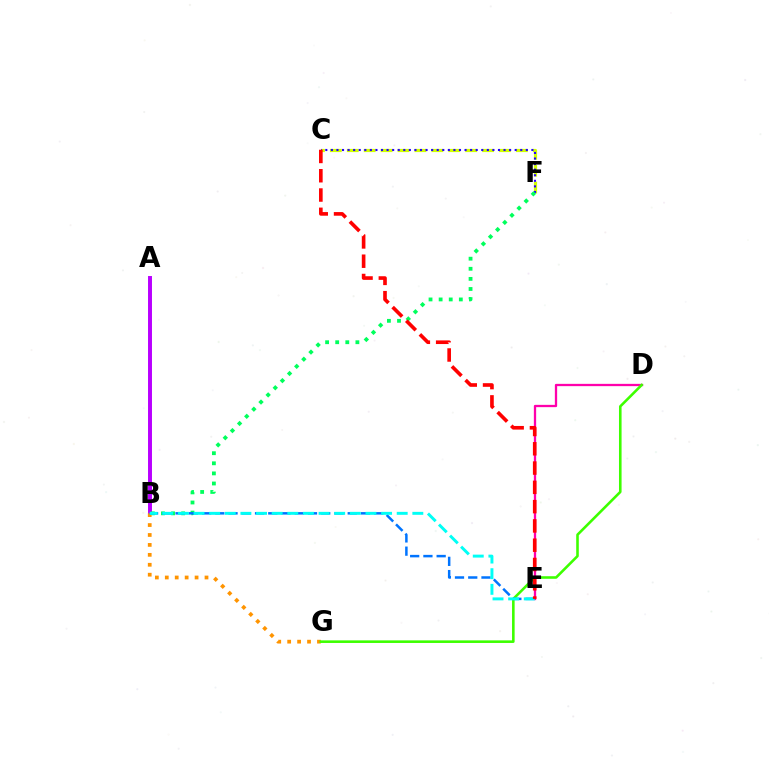{('A', 'B'): [{'color': '#b900ff', 'line_style': 'solid', 'thickness': 2.84}], ('D', 'E'): [{'color': '#ff00ac', 'line_style': 'solid', 'thickness': 1.65}], ('C', 'F'): [{'color': '#d1ff00', 'line_style': 'dashed', 'thickness': 2.3}, {'color': '#2500ff', 'line_style': 'dotted', 'thickness': 1.51}], ('B', 'F'): [{'color': '#00ff5c', 'line_style': 'dotted', 'thickness': 2.74}], ('B', 'G'): [{'color': '#ff9400', 'line_style': 'dotted', 'thickness': 2.7}], ('D', 'G'): [{'color': '#3dff00', 'line_style': 'solid', 'thickness': 1.86}], ('B', 'E'): [{'color': '#0074ff', 'line_style': 'dashed', 'thickness': 1.8}, {'color': '#00fff6', 'line_style': 'dashed', 'thickness': 2.12}], ('C', 'E'): [{'color': '#ff0000', 'line_style': 'dashed', 'thickness': 2.62}]}